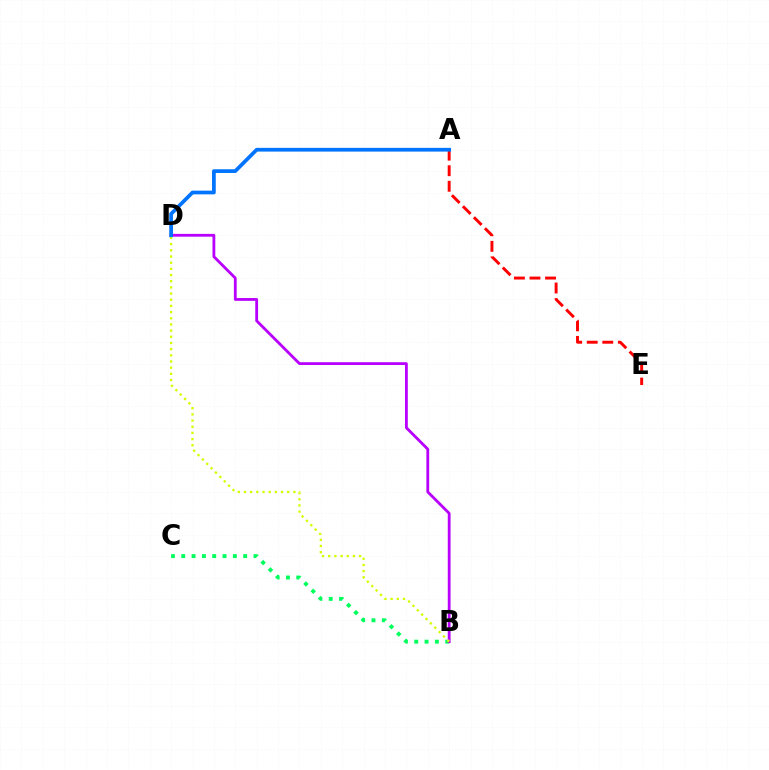{('B', 'C'): [{'color': '#00ff5c', 'line_style': 'dotted', 'thickness': 2.81}], ('A', 'E'): [{'color': '#ff0000', 'line_style': 'dashed', 'thickness': 2.11}], ('B', 'D'): [{'color': '#b900ff', 'line_style': 'solid', 'thickness': 2.02}, {'color': '#d1ff00', 'line_style': 'dotted', 'thickness': 1.68}], ('A', 'D'): [{'color': '#0074ff', 'line_style': 'solid', 'thickness': 2.68}]}